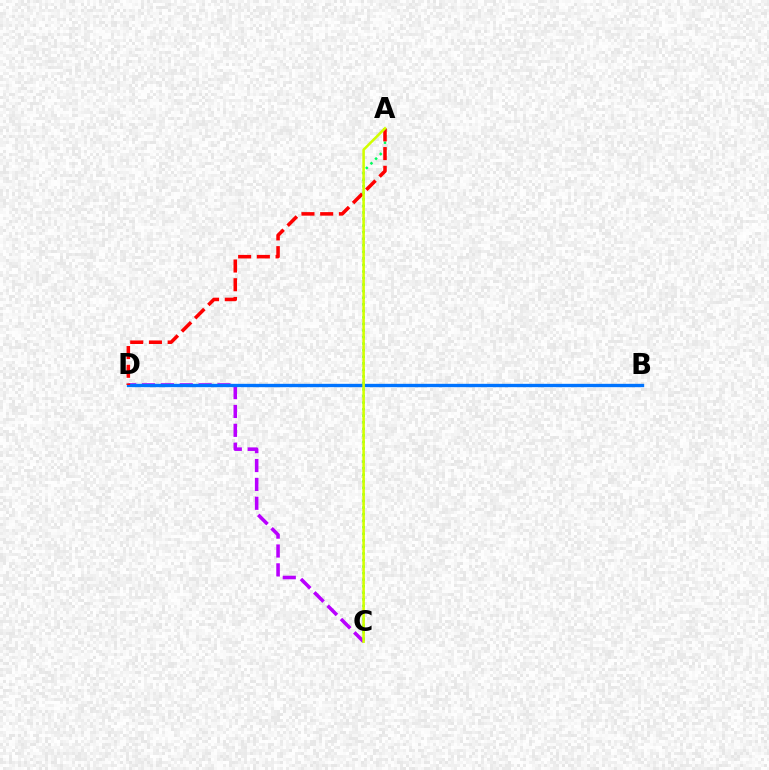{('C', 'D'): [{'color': '#b900ff', 'line_style': 'dashed', 'thickness': 2.56}], ('A', 'C'): [{'color': '#00ff5c', 'line_style': 'dotted', 'thickness': 1.78}, {'color': '#d1ff00', 'line_style': 'solid', 'thickness': 1.83}], ('B', 'D'): [{'color': '#0074ff', 'line_style': 'solid', 'thickness': 2.41}], ('A', 'D'): [{'color': '#ff0000', 'line_style': 'dashed', 'thickness': 2.54}]}